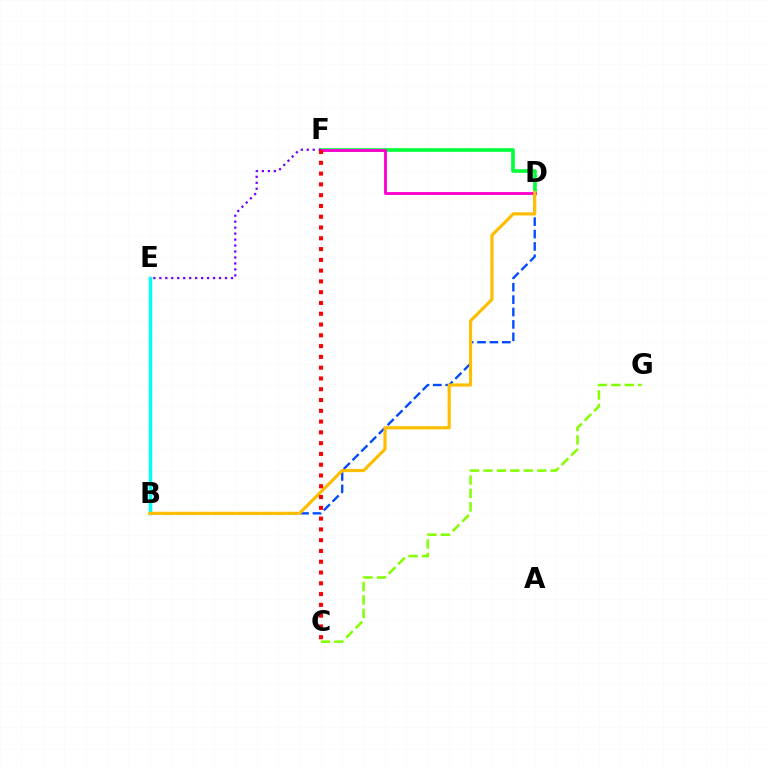{('D', 'F'): [{'color': '#00ff39', 'line_style': 'solid', 'thickness': 2.61}, {'color': '#ff00cf', 'line_style': 'solid', 'thickness': 2.06}], ('B', 'E'): [{'color': '#00fff6', 'line_style': 'solid', 'thickness': 2.51}], ('B', 'D'): [{'color': '#004bff', 'line_style': 'dashed', 'thickness': 1.69}, {'color': '#ffbd00', 'line_style': 'solid', 'thickness': 2.27}], ('C', 'G'): [{'color': '#84ff00', 'line_style': 'dashed', 'thickness': 1.83}], ('E', 'F'): [{'color': '#7200ff', 'line_style': 'dotted', 'thickness': 1.62}], ('C', 'F'): [{'color': '#ff0000', 'line_style': 'dotted', 'thickness': 2.93}]}